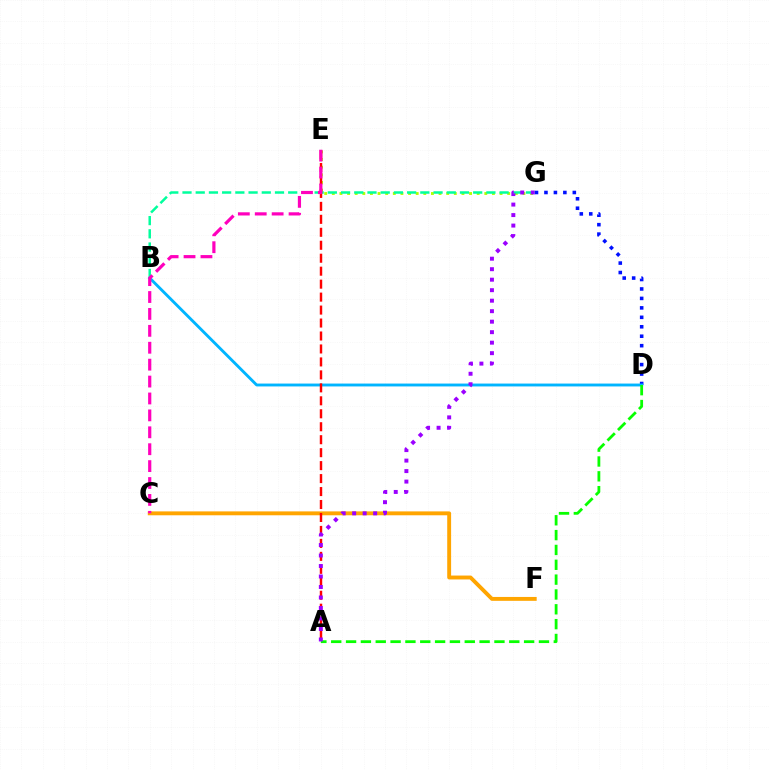{('C', 'F'): [{'color': '#ffa500', 'line_style': 'solid', 'thickness': 2.8}], ('D', 'G'): [{'color': '#0010ff', 'line_style': 'dotted', 'thickness': 2.57}], ('B', 'D'): [{'color': '#00b5ff', 'line_style': 'solid', 'thickness': 2.07}], ('A', 'D'): [{'color': '#08ff00', 'line_style': 'dashed', 'thickness': 2.02}], ('E', 'G'): [{'color': '#b3ff00', 'line_style': 'dotted', 'thickness': 2.07}], ('B', 'G'): [{'color': '#00ff9d', 'line_style': 'dashed', 'thickness': 1.79}], ('A', 'E'): [{'color': '#ff0000', 'line_style': 'dashed', 'thickness': 1.76}], ('C', 'E'): [{'color': '#ff00bd', 'line_style': 'dashed', 'thickness': 2.3}], ('A', 'G'): [{'color': '#9b00ff', 'line_style': 'dotted', 'thickness': 2.85}]}